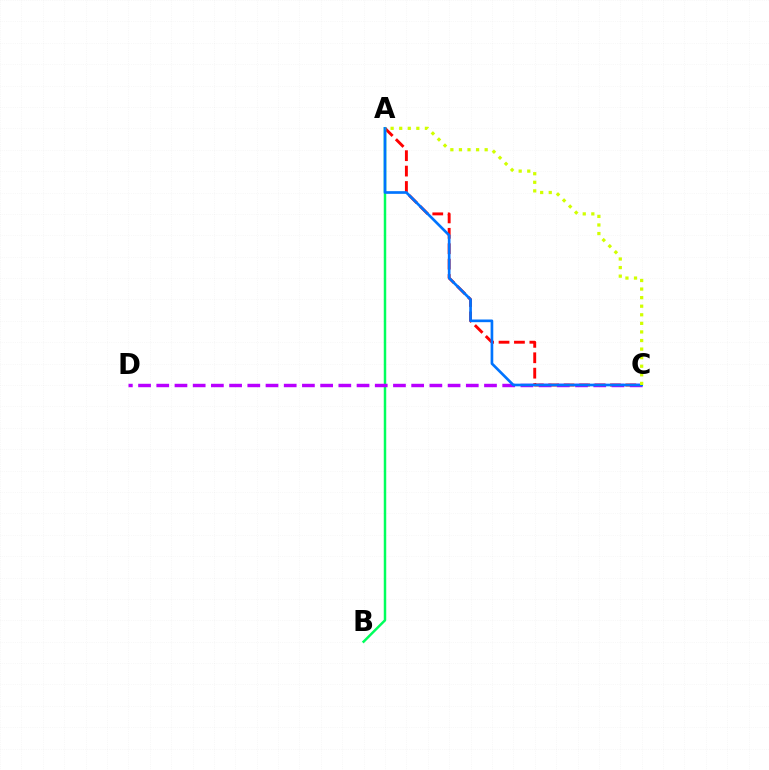{('A', 'C'): [{'color': '#ff0000', 'line_style': 'dashed', 'thickness': 2.09}, {'color': '#0074ff', 'line_style': 'solid', 'thickness': 1.92}, {'color': '#d1ff00', 'line_style': 'dotted', 'thickness': 2.33}], ('A', 'B'): [{'color': '#00ff5c', 'line_style': 'solid', 'thickness': 1.78}], ('C', 'D'): [{'color': '#b900ff', 'line_style': 'dashed', 'thickness': 2.47}]}